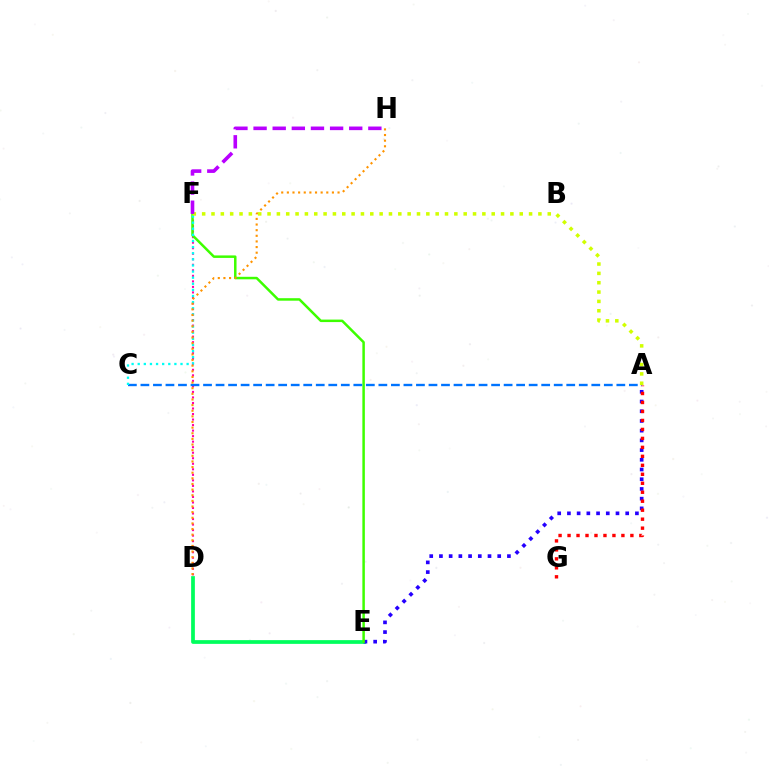{('D', 'F'): [{'color': '#ff00ac', 'line_style': 'dotted', 'thickness': 1.5}], ('D', 'E'): [{'color': '#00ff5c', 'line_style': 'solid', 'thickness': 2.69}], ('A', 'E'): [{'color': '#2500ff', 'line_style': 'dotted', 'thickness': 2.64}], ('A', 'G'): [{'color': '#ff0000', 'line_style': 'dotted', 'thickness': 2.44}], ('E', 'F'): [{'color': '#3dff00', 'line_style': 'solid', 'thickness': 1.8}], ('A', 'C'): [{'color': '#0074ff', 'line_style': 'dashed', 'thickness': 1.7}], ('C', 'F'): [{'color': '#00fff6', 'line_style': 'dotted', 'thickness': 1.66}], ('D', 'H'): [{'color': '#ff9400', 'line_style': 'dotted', 'thickness': 1.53}], ('A', 'F'): [{'color': '#d1ff00', 'line_style': 'dotted', 'thickness': 2.54}], ('F', 'H'): [{'color': '#b900ff', 'line_style': 'dashed', 'thickness': 2.6}]}